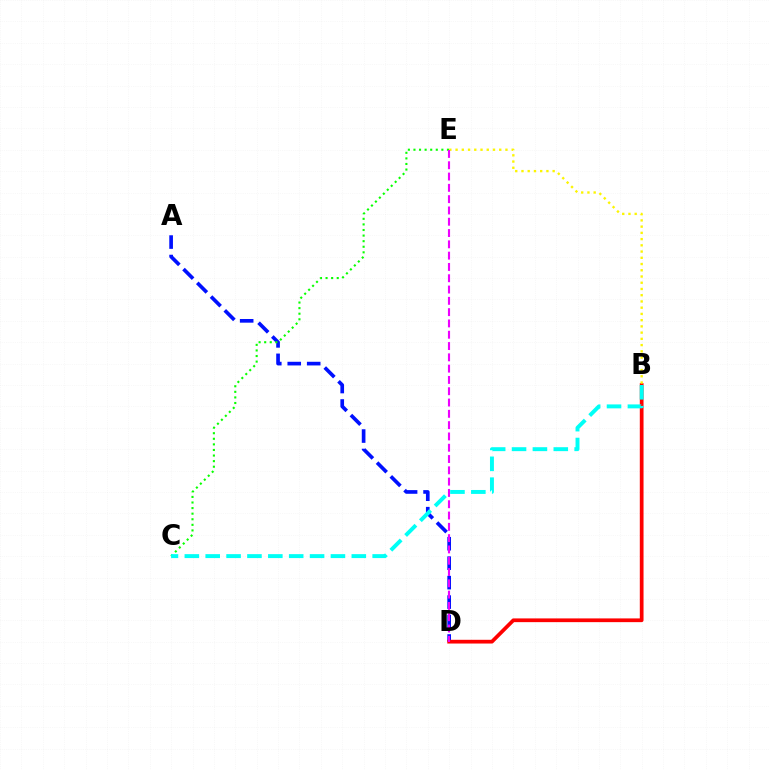{('A', 'D'): [{'color': '#0010ff', 'line_style': 'dashed', 'thickness': 2.64}], ('B', 'D'): [{'color': '#ff0000', 'line_style': 'solid', 'thickness': 2.69}], ('C', 'E'): [{'color': '#08ff00', 'line_style': 'dotted', 'thickness': 1.52}], ('B', 'E'): [{'color': '#fcf500', 'line_style': 'dotted', 'thickness': 1.69}], ('D', 'E'): [{'color': '#ee00ff', 'line_style': 'dashed', 'thickness': 1.54}], ('B', 'C'): [{'color': '#00fff6', 'line_style': 'dashed', 'thickness': 2.84}]}